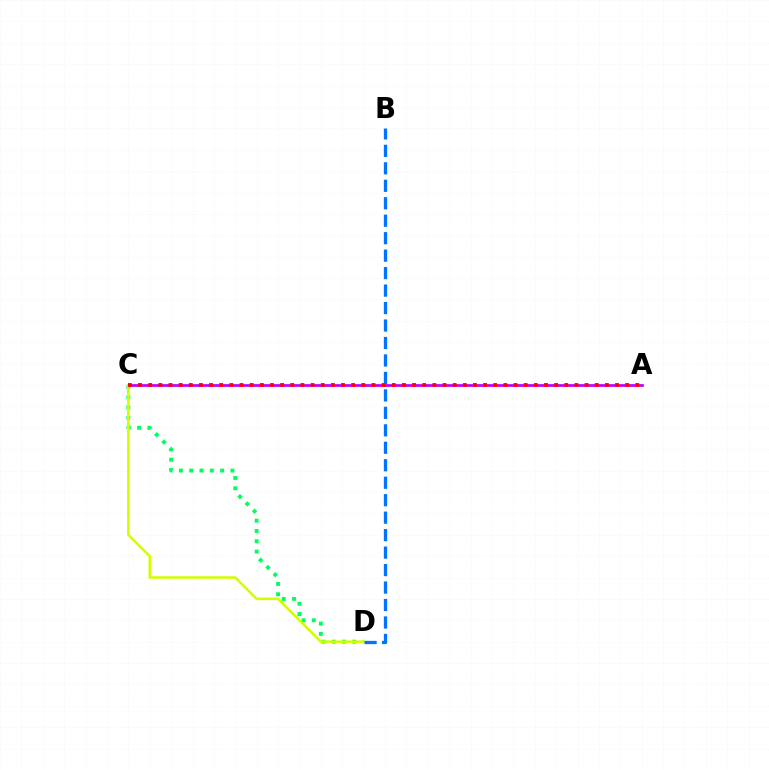{('A', 'C'): [{'color': '#b900ff', 'line_style': 'solid', 'thickness': 1.95}, {'color': '#ff0000', 'line_style': 'dotted', 'thickness': 2.76}], ('C', 'D'): [{'color': '#00ff5c', 'line_style': 'dotted', 'thickness': 2.8}, {'color': '#d1ff00', 'line_style': 'solid', 'thickness': 1.83}], ('B', 'D'): [{'color': '#0074ff', 'line_style': 'dashed', 'thickness': 2.37}]}